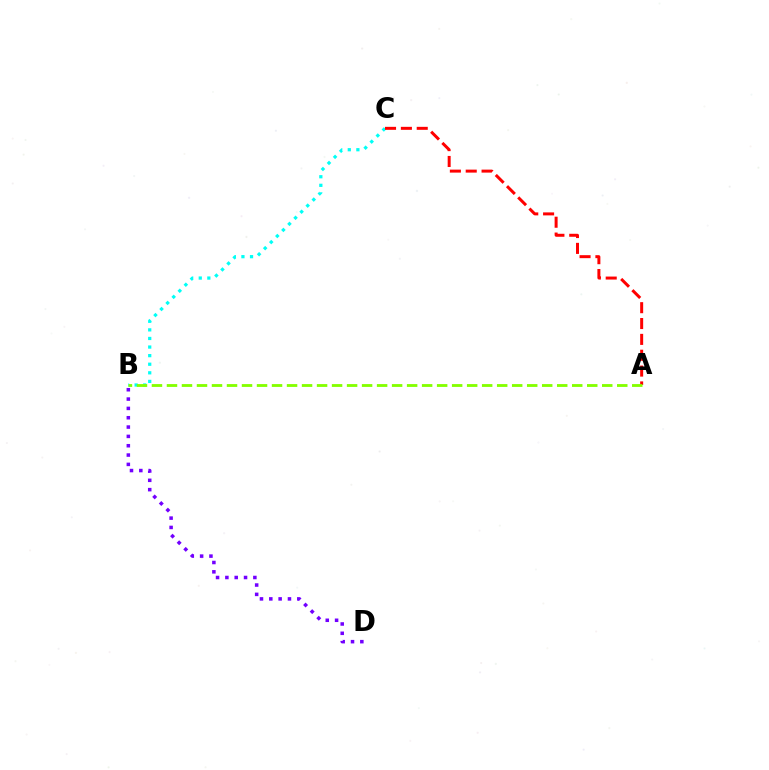{('B', 'C'): [{'color': '#00fff6', 'line_style': 'dotted', 'thickness': 2.33}], ('A', 'C'): [{'color': '#ff0000', 'line_style': 'dashed', 'thickness': 2.15}], ('B', 'D'): [{'color': '#7200ff', 'line_style': 'dotted', 'thickness': 2.54}], ('A', 'B'): [{'color': '#84ff00', 'line_style': 'dashed', 'thickness': 2.04}]}